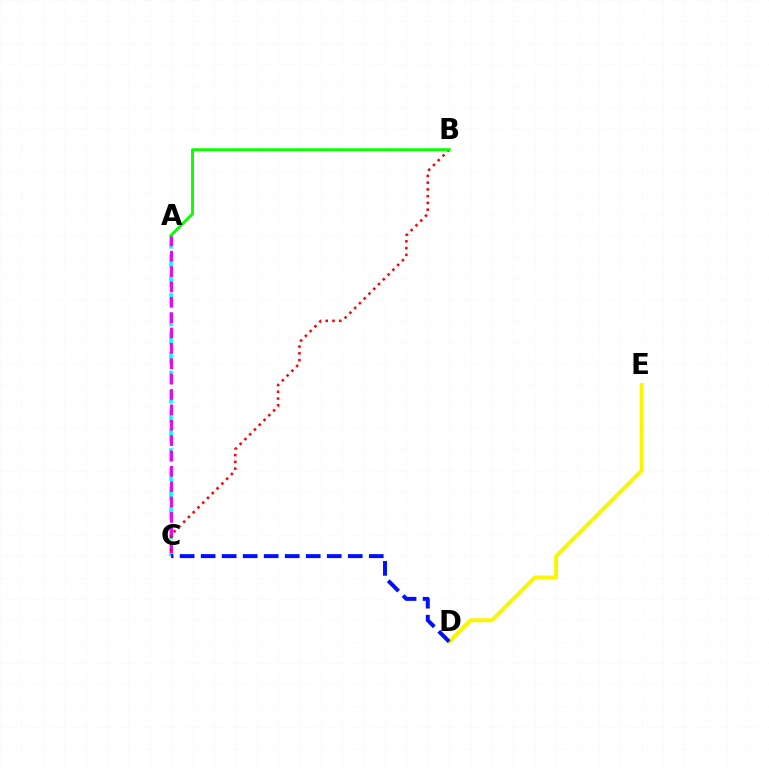{('D', 'E'): [{'color': '#fcf500', 'line_style': 'solid', 'thickness': 2.83}], ('A', 'C'): [{'color': '#00fff6', 'line_style': 'dashed', 'thickness': 2.63}, {'color': '#ee00ff', 'line_style': 'dashed', 'thickness': 2.09}], ('C', 'D'): [{'color': '#0010ff', 'line_style': 'dashed', 'thickness': 2.85}], ('B', 'C'): [{'color': '#ff0000', 'line_style': 'dotted', 'thickness': 1.84}], ('A', 'B'): [{'color': '#08ff00', 'line_style': 'solid', 'thickness': 2.11}]}